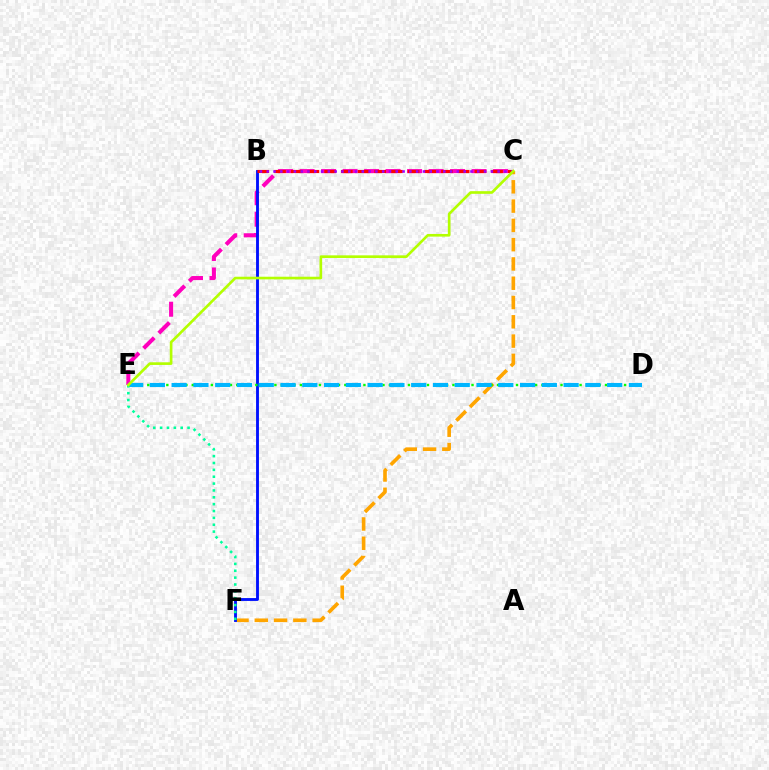{('C', 'E'): [{'color': '#ff00bd', 'line_style': 'dashed', 'thickness': 2.92}, {'color': '#b3ff00', 'line_style': 'solid', 'thickness': 1.91}], ('C', 'F'): [{'color': '#ffa500', 'line_style': 'dashed', 'thickness': 2.62}], ('B', 'F'): [{'color': '#0010ff', 'line_style': 'solid', 'thickness': 2.06}], ('D', 'E'): [{'color': '#08ff00', 'line_style': 'dotted', 'thickness': 1.73}, {'color': '#00b5ff', 'line_style': 'dashed', 'thickness': 2.96}], ('B', 'C'): [{'color': '#ff0000', 'line_style': 'dashed', 'thickness': 2.27}, {'color': '#9b00ff', 'line_style': 'dotted', 'thickness': 1.85}], ('E', 'F'): [{'color': '#00ff9d', 'line_style': 'dotted', 'thickness': 1.86}]}